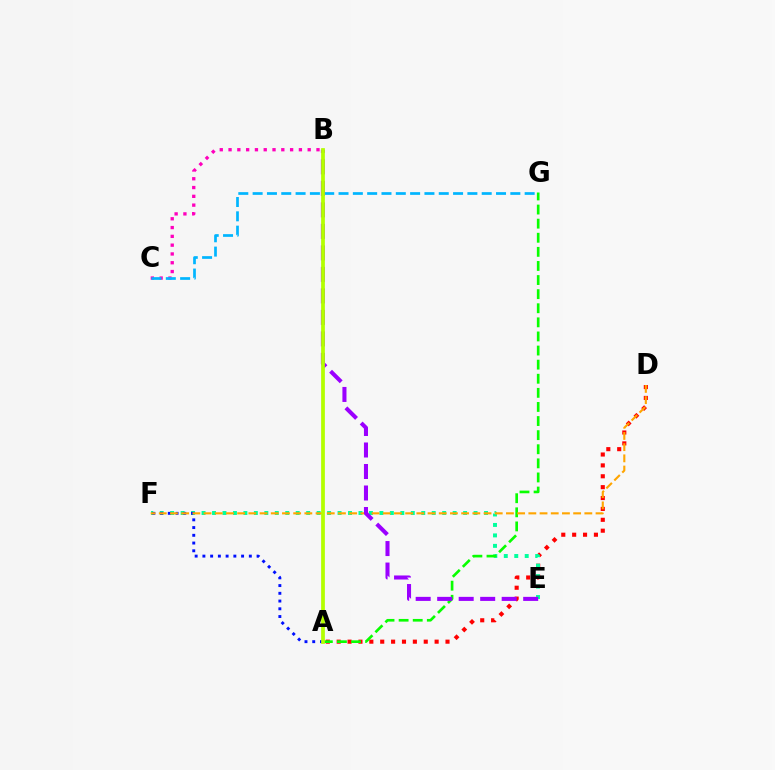{('A', 'D'): [{'color': '#ff0000', 'line_style': 'dotted', 'thickness': 2.96}], ('B', 'C'): [{'color': '#ff00bd', 'line_style': 'dotted', 'thickness': 2.39}], ('E', 'F'): [{'color': '#00ff9d', 'line_style': 'dotted', 'thickness': 2.84}], ('A', 'F'): [{'color': '#0010ff', 'line_style': 'dotted', 'thickness': 2.1}], ('C', 'G'): [{'color': '#00b5ff', 'line_style': 'dashed', 'thickness': 1.95}], ('A', 'G'): [{'color': '#08ff00', 'line_style': 'dashed', 'thickness': 1.92}], ('D', 'F'): [{'color': '#ffa500', 'line_style': 'dashed', 'thickness': 1.52}], ('B', 'E'): [{'color': '#9b00ff', 'line_style': 'dashed', 'thickness': 2.92}], ('A', 'B'): [{'color': '#b3ff00', 'line_style': 'solid', 'thickness': 2.69}]}